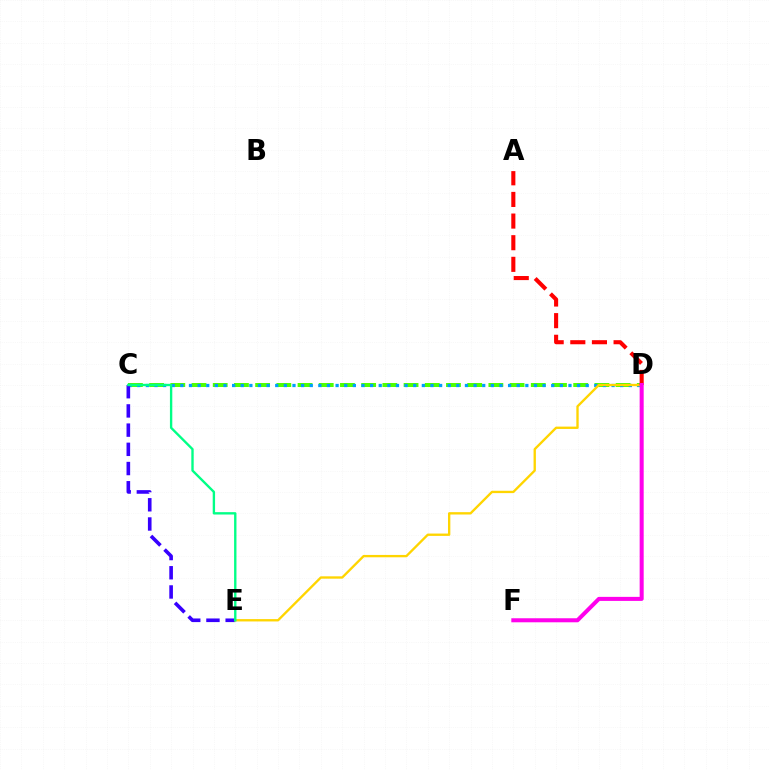{('C', 'D'): [{'color': '#4fff00', 'line_style': 'dashed', 'thickness': 2.88}, {'color': '#009eff', 'line_style': 'dotted', 'thickness': 2.34}], ('C', 'E'): [{'color': '#3700ff', 'line_style': 'dashed', 'thickness': 2.61}, {'color': '#00ff86', 'line_style': 'solid', 'thickness': 1.7}], ('D', 'E'): [{'color': '#ffd500', 'line_style': 'solid', 'thickness': 1.69}], ('A', 'D'): [{'color': '#ff0000', 'line_style': 'dashed', 'thickness': 2.94}], ('D', 'F'): [{'color': '#ff00ed', 'line_style': 'solid', 'thickness': 2.9}]}